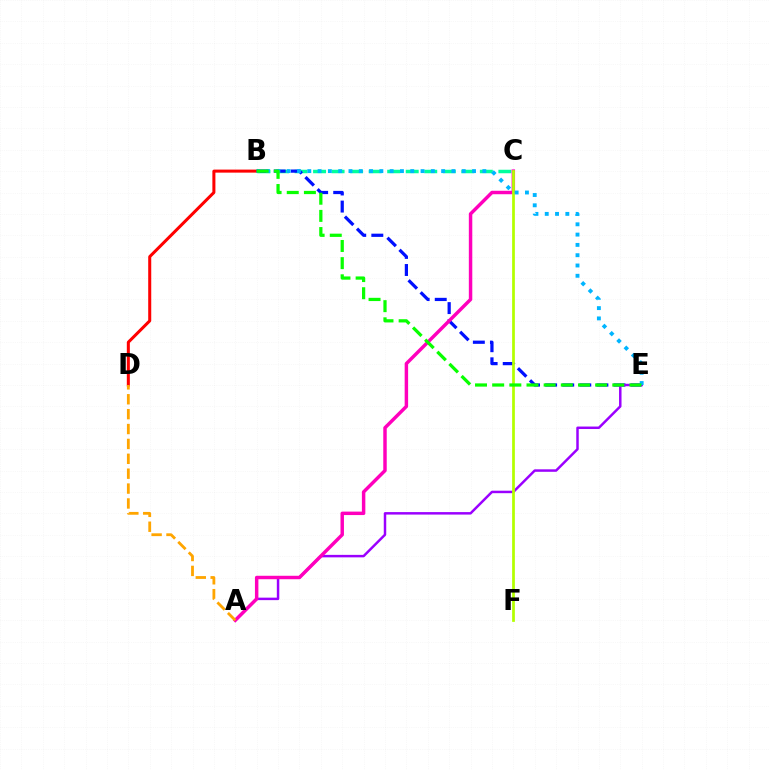{('B', 'C'): [{'color': '#00ff9d', 'line_style': 'dashed', 'thickness': 2.52}], ('B', 'D'): [{'color': '#ff0000', 'line_style': 'solid', 'thickness': 2.18}], ('B', 'E'): [{'color': '#0010ff', 'line_style': 'dashed', 'thickness': 2.32}, {'color': '#00b5ff', 'line_style': 'dotted', 'thickness': 2.8}, {'color': '#08ff00', 'line_style': 'dashed', 'thickness': 2.33}], ('A', 'E'): [{'color': '#9b00ff', 'line_style': 'solid', 'thickness': 1.79}], ('A', 'C'): [{'color': '#ff00bd', 'line_style': 'solid', 'thickness': 2.49}], ('A', 'D'): [{'color': '#ffa500', 'line_style': 'dashed', 'thickness': 2.02}], ('C', 'F'): [{'color': '#b3ff00', 'line_style': 'solid', 'thickness': 1.98}]}